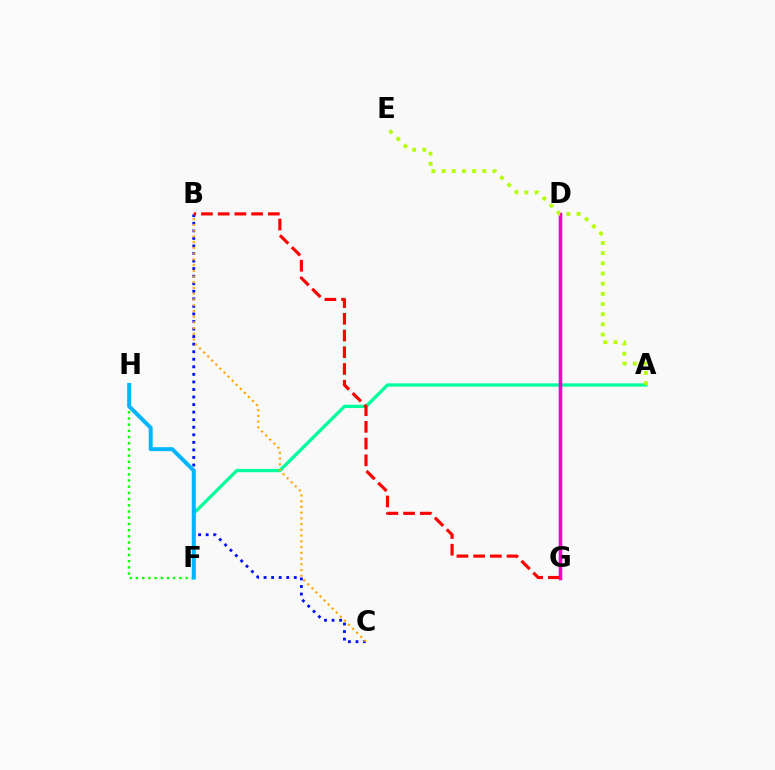{('A', 'F'): [{'color': '#00ff9d', 'line_style': 'solid', 'thickness': 2.38}], ('F', 'H'): [{'color': '#08ff00', 'line_style': 'dotted', 'thickness': 1.69}, {'color': '#00b5ff', 'line_style': 'solid', 'thickness': 2.86}], ('B', 'C'): [{'color': '#0010ff', 'line_style': 'dotted', 'thickness': 2.05}, {'color': '#ffa500', 'line_style': 'dotted', 'thickness': 1.56}], ('D', 'G'): [{'color': '#9b00ff', 'line_style': 'solid', 'thickness': 2.49}, {'color': '#ff00bd', 'line_style': 'solid', 'thickness': 2.24}], ('B', 'G'): [{'color': '#ff0000', 'line_style': 'dashed', 'thickness': 2.27}], ('A', 'E'): [{'color': '#b3ff00', 'line_style': 'dotted', 'thickness': 2.76}]}